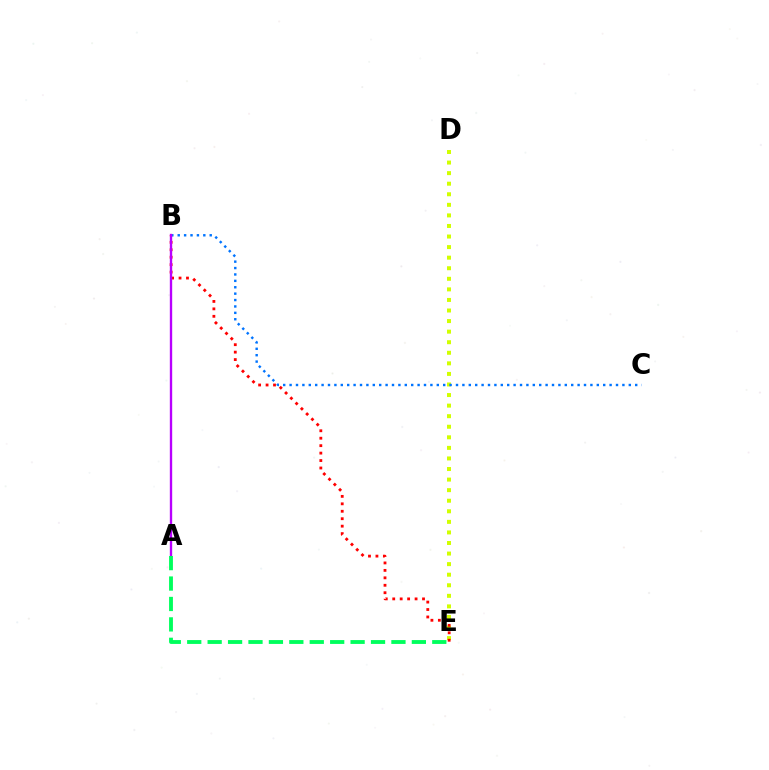{('D', 'E'): [{'color': '#d1ff00', 'line_style': 'dotted', 'thickness': 2.87}], ('B', 'E'): [{'color': '#ff0000', 'line_style': 'dotted', 'thickness': 2.02}], ('B', 'C'): [{'color': '#0074ff', 'line_style': 'dotted', 'thickness': 1.74}], ('A', 'B'): [{'color': '#b900ff', 'line_style': 'solid', 'thickness': 1.7}], ('A', 'E'): [{'color': '#00ff5c', 'line_style': 'dashed', 'thickness': 2.77}]}